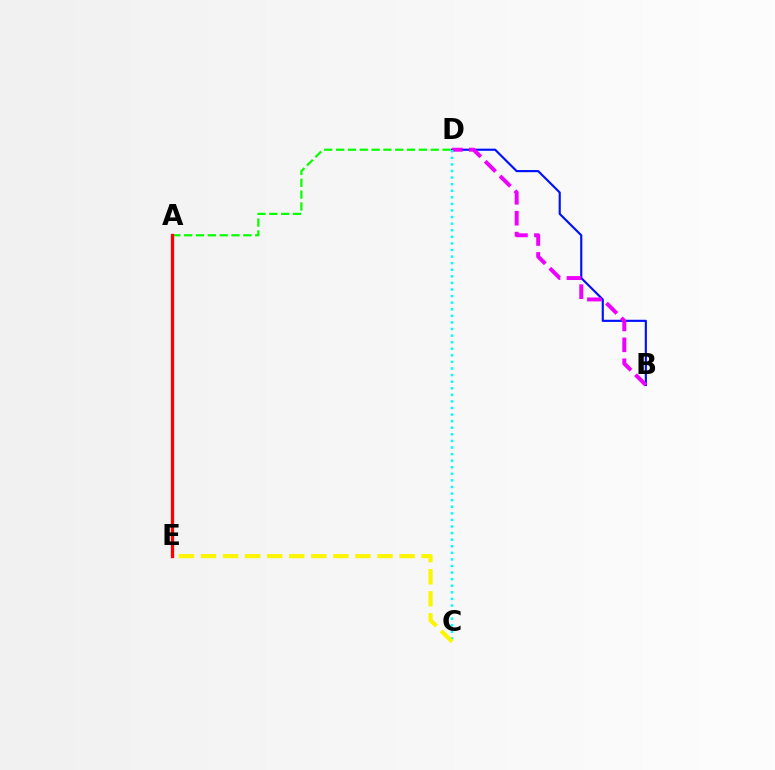{('B', 'D'): [{'color': '#0010ff', 'line_style': 'solid', 'thickness': 1.54}, {'color': '#ee00ff', 'line_style': 'dashed', 'thickness': 2.84}], ('A', 'D'): [{'color': '#08ff00', 'line_style': 'dashed', 'thickness': 1.61}], ('C', 'D'): [{'color': '#00fff6', 'line_style': 'dotted', 'thickness': 1.79}], ('A', 'E'): [{'color': '#ff0000', 'line_style': 'solid', 'thickness': 2.36}], ('C', 'E'): [{'color': '#fcf500', 'line_style': 'dashed', 'thickness': 3.0}]}